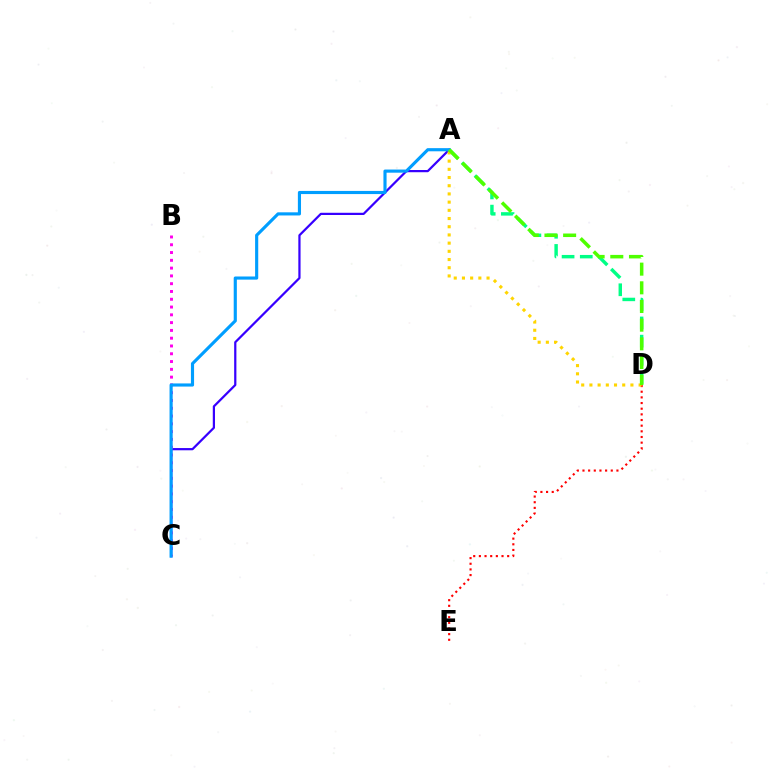{('D', 'E'): [{'color': '#ff0000', 'line_style': 'dotted', 'thickness': 1.54}], ('A', 'C'): [{'color': '#3700ff', 'line_style': 'solid', 'thickness': 1.6}, {'color': '#009eff', 'line_style': 'solid', 'thickness': 2.26}], ('B', 'C'): [{'color': '#ff00ed', 'line_style': 'dotted', 'thickness': 2.12}], ('A', 'D'): [{'color': '#00ff86', 'line_style': 'dashed', 'thickness': 2.47}, {'color': '#ffd500', 'line_style': 'dotted', 'thickness': 2.23}, {'color': '#4fff00', 'line_style': 'dashed', 'thickness': 2.54}]}